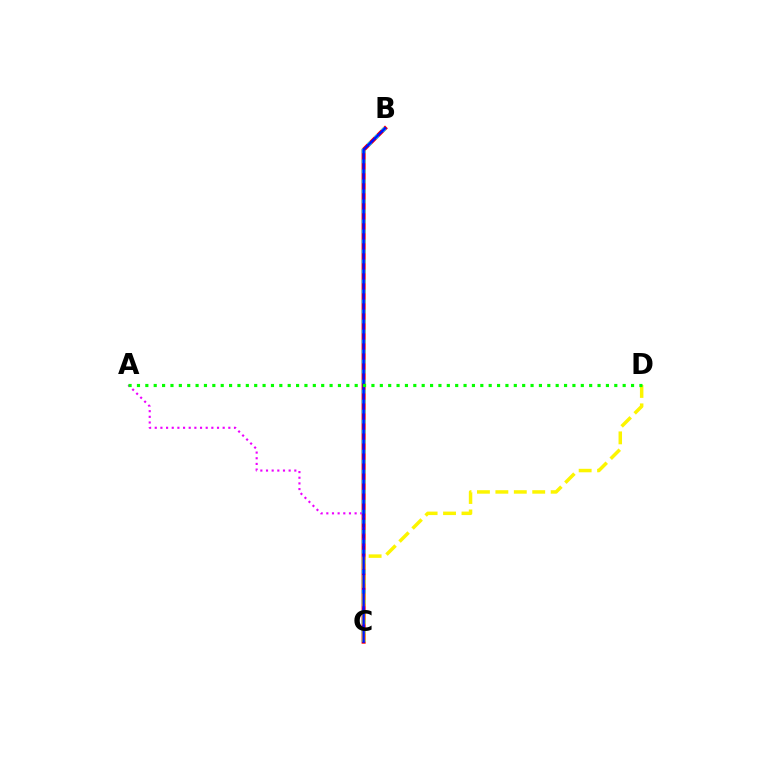{('B', 'C'): [{'color': '#ff0000', 'line_style': 'solid', 'thickness': 2.94}, {'color': '#00fff6', 'line_style': 'dotted', 'thickness': 2.72}, {'color': '#0010ff', 'line_style': 'solid', 'thickness': 1.77}], ('A', 'C'): [{'color': '#ee00ff', 'line_style': 'dotted', 'thickness': 1.54}], ('C', 'D'): [{'color': '#fcf500', 'line_style': 'dashed', 'thickness': 2.5}], ('A', 'D'): [{'color': '#08ff00', 'line_style': 'dotted', 'thickness': 2.28}]}